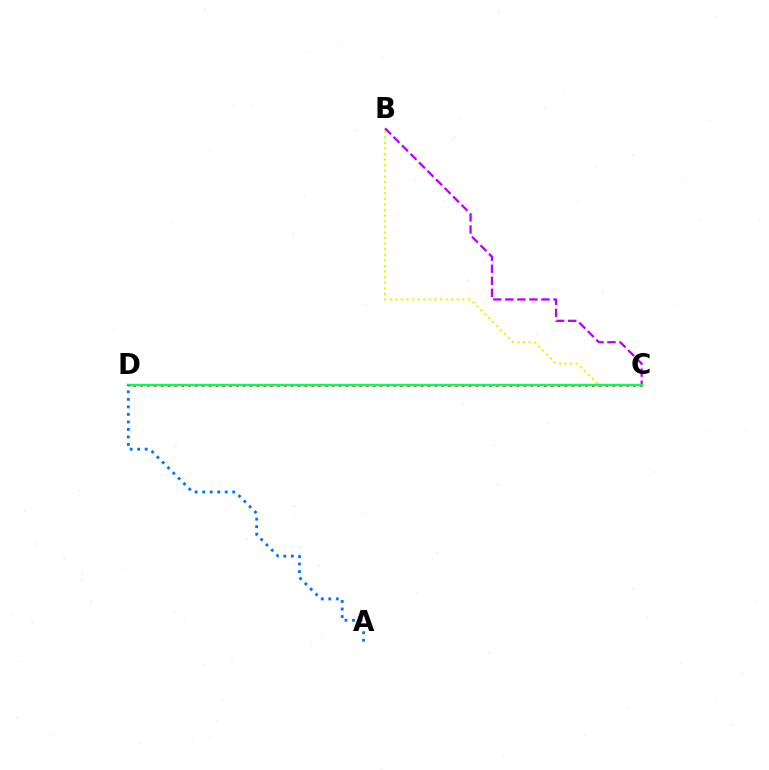{('B', 'C'): [{'color': '#d1ff00', 'line_style': 'dotted', 'thickness': 1.52}, {'color': '#b900ff', 'line_style': 'dashed', 'thickness': 1.63}], ('C', 'D'): [{'color': '#ff0000', 'line_style': 'dotted', 'thickness': 1.86}, {'color': '#00ff5c', 'line_style': 'solid', 'thickness': 1.76}], ('A', 'D'): [{'color': '#0074ff', 'line_style': 'dotted', 'thickness': 2.04}]}